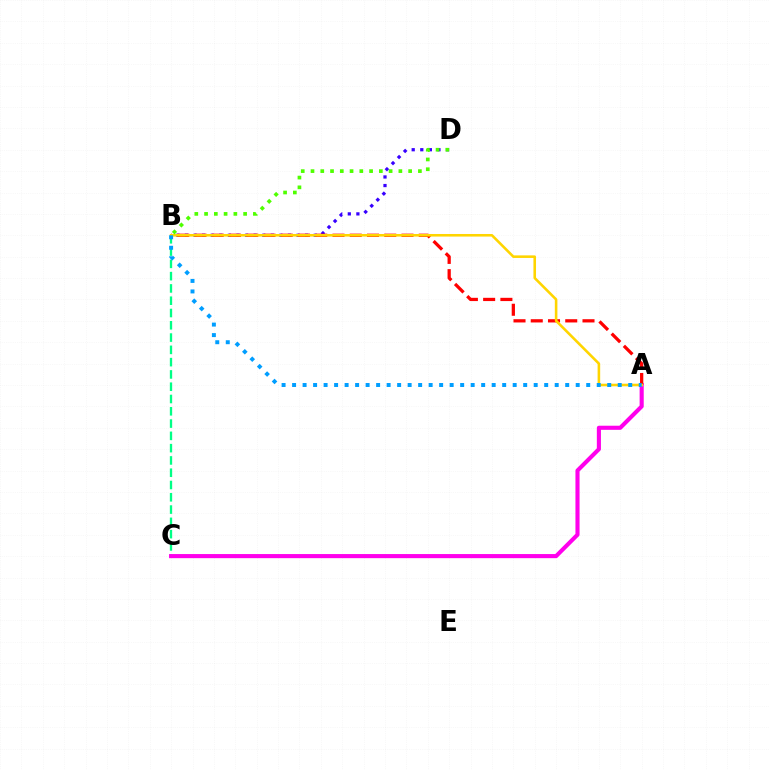{('B', 'C'): [{'color': '#00ff86', 'line_style': 'dashed', 'thickness': 1.67}], ('A', 'C'): [{'color': '#ff00ed', 'line_style': 'solid', 'thickness': 2.96}], ('B', 'D'): [{'color': '#3700ff', 'line_style': 'dotted', 'thickness': 2.33}, {'color': '#4fff00', 'line_style': 'dotted', 'thickness': 2.65}], ('A', 'B'): [{'color': '#ff0000', 'line_style': 'dashed', 'thickness': 2.34}, {'color': '#ffd500', 'line_style': 'solid', 'thickness': 1.86}, {'color': '#009eff', 'line_style': 'dotted', 'thickness': 2.85}]}